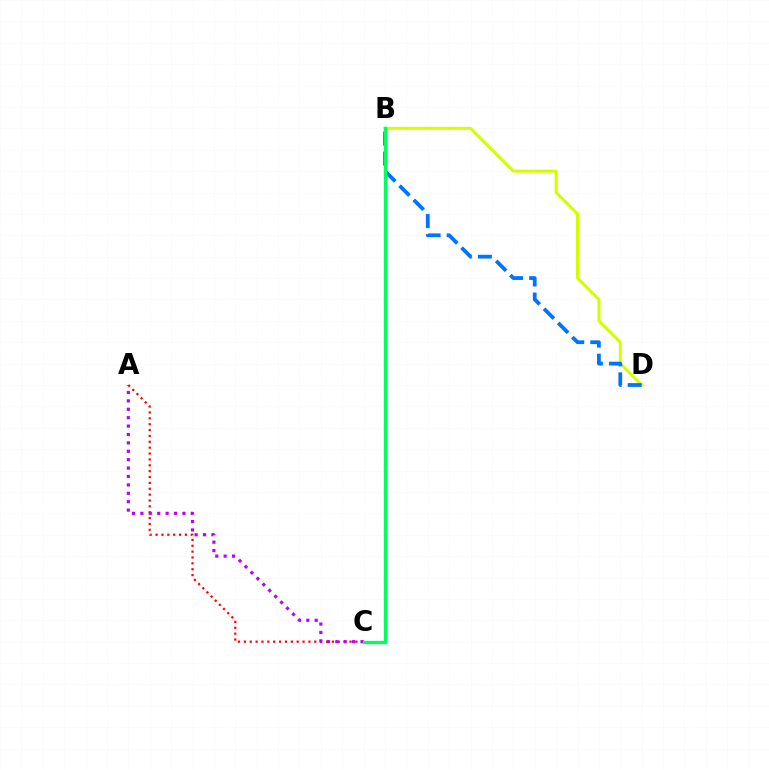{('A', 'C'): [{'color': '#ff0000', 'line_style': 'dotted', 'thickness': 1.59}, {'color': '#b900ff', 'line_style': 'dotted', 'thickness': 2.28}], ('B', 'D'): [{'color': '#d1ff00', 'line_style': 'solid', 'thickness': 2.15}, {'color': '#0074ff', 'line_style': 'dashed', 'thickness': 2.72}], ('B', 'C'): [{'color': '#00ff5c', 'line_style': 'solid', 'thickness': 2.39}]}